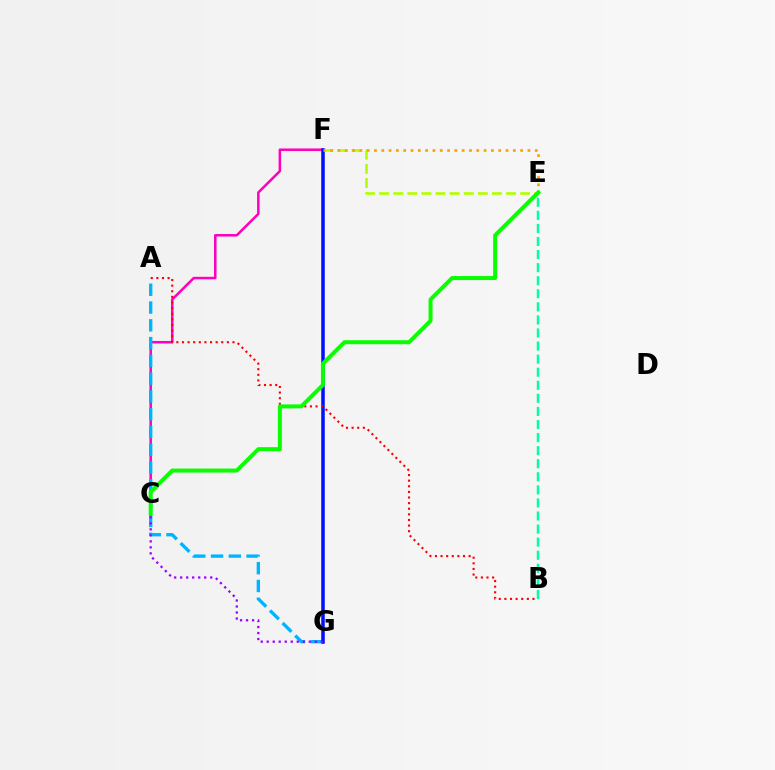{('E', 'F'): [{'color': '#b3ff00', 'line_style': 'dashed', 'thickness': 1.92}, {'color': '#ffa500', 'line_style': 'dotted', 'thickness': 1.99}], ('C', 'F'): [{'color': '#ff00bd', 'line_style': 'solid', 'thickness': 1.81}], ('A', 'G'): [{'color': '#00b5ff', 'line_style': 'dashed', 'thickness': 2.42}], ('F', 'G'): [{'color': '#0010ff', 'line_style': 'solid', 'thickness': 2.53}], ('A', 'B'): [{'color': '#ff0000', 'line_style': 'dotted', 'thickness': 1.52}], ('B', 'E'): [{'color': '#00ff9d', 'line_style': 'dashed', 'thickness': 1.78}], ('C', 'E'): [{'color': '#08ff00', 'line_style': 'solid', 'thickness': 2.87}], ('C', 'G'): [{'color': '#9b00ff', 'line_style': 'dotted', 'thickness': 1.63}]}